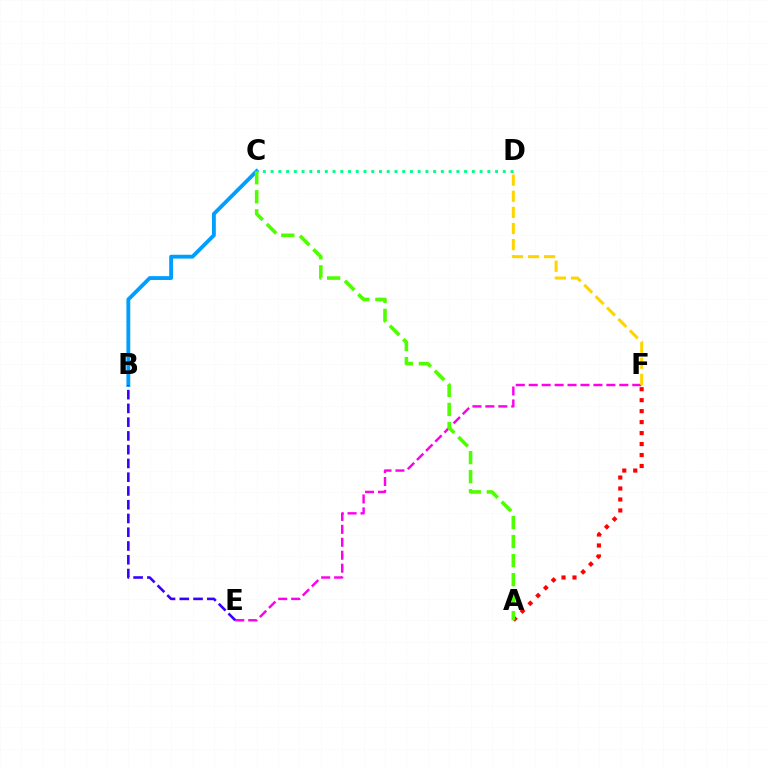{('E', 'F'): [{'color': '#ff00ed', 'line_style': 'dashed', 'thickness': 1.76}], ('B', 'C'): [{'color': '#009eff', 'line_style': 'solid', 'thickness': 2.77}], ('C', 'D'): [{'color': '#00ff86', 'line_style': 'dotted', 'thickness': 2.1}], ('A', 'F'): [{'color': '#ff0000', 'line_style': 'dotted', 'thickness': 2.98}], ('A', 'C'): [{'color': '#4fff00', 'line_style': 'dashed', 'thickness': 2.58}], ('B', 'E'): [{'color': '#3700ff', 'line_style': 'dashed', 'thickness': 1.87}], ('D', 'F'): [{'color': '#ffd500', 'line_style': 'dashed', 'thickness': 2.19}]}